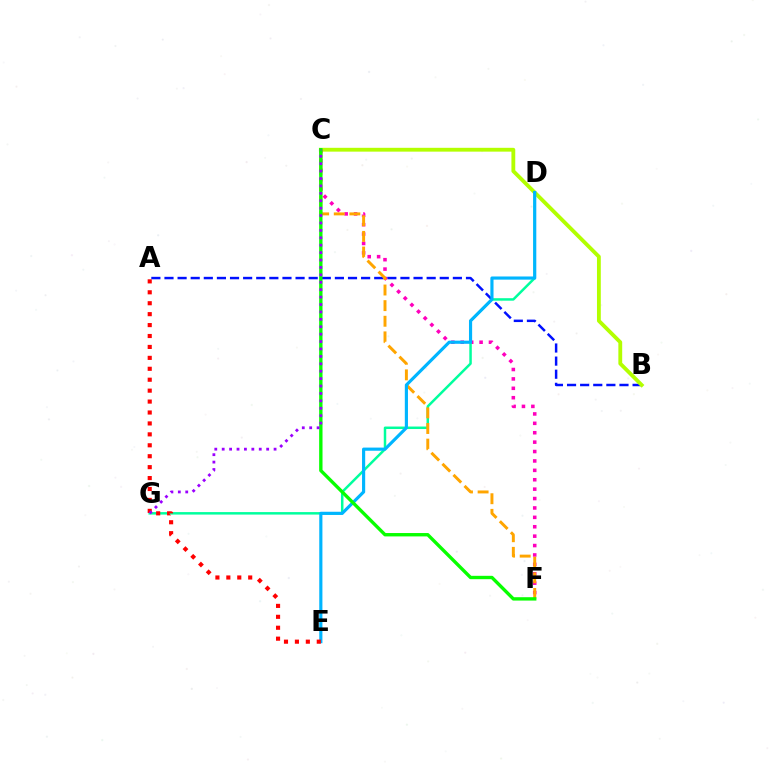{('A', 'B'): [{'color': '#0010ff', 'line_style': 'dashed', 'thickness': 1.78}], ('B', 'C'): [{'color': '#b3ff00', 'line_style': 'solid', 'thickness': 2.76}], ('C', 'F'): [{'color': '#ff00bd', 'line_style': 'dotted', 'thickness': 2.55}, {'color': '#ffa500', 'line_style': 'dashed', 'thickness': 2.12}, {'color': '#08ff00', 'line_style': 'solid', 'thickness': 2.42}], ('D', 'G'): [{'color': '#00ff9d', 'line_style': 'solid', 'thickness': 1.79}], ('D', 'E'): [{'color': '#00b5ff', 'line_style': 'solid', 'thickness': 2.27}], ('A', 'E'): [{'color': '#ff0000', 'line_style': 'dotted', 'thickness': 2.97}], ('C', 'G'): [{'color': '#9b00ff', 'line_style': 'dotted', 'thickness': 2.01}]}